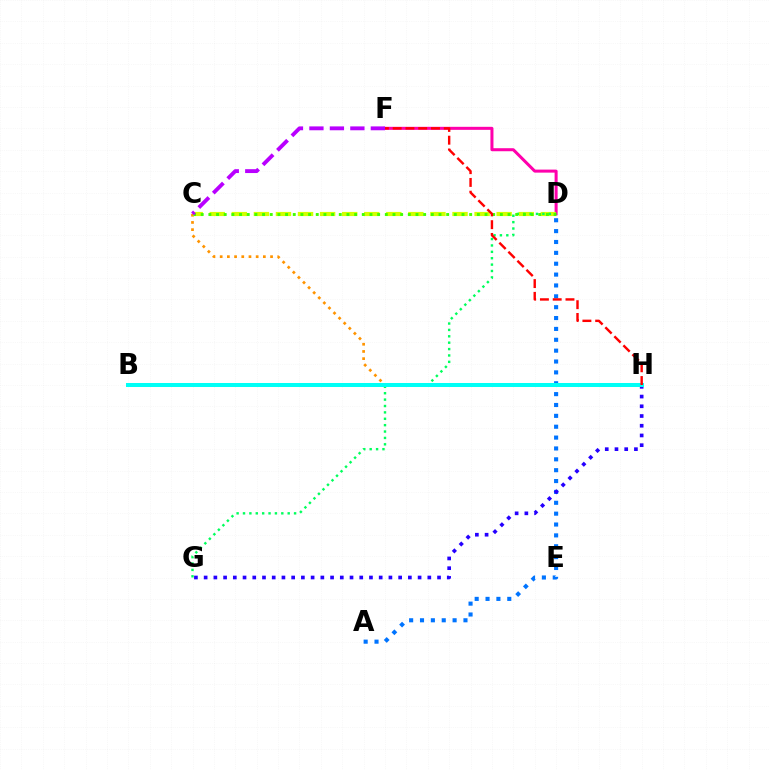{('D', 'F'): [{'color': '#ff00ac', 'line_style': 'solid', 'thickness': 2.18}], ('C', 'H'): [{'color': '#ff9400', 'line_style': 'dotted', 'thickness': 1.96}], ('A', 'D'): [{'color': '#0074ff', 'line_style': 'dotted', 'thickness': 2.95}], ('C', 'D'): [{'color': '#d1ff00', 'line_style': 'dashed', 'thickness': 3.0}, {'color': '#3dff00', 'line_style': 'dotted', 'thickness': 2.08}], ('D', 'G'): [{'color': '#00ff5c', 'line_style': 'dotted', 'thickness': 1.74}], ('G', 'H'): [{'color': '#2500ff', 'line_style': 'dotted', 'thickness': 2.64}], ('B', 'H'): [{'color': '#00fff6', 'line_style': 'solid', 'thickness': 2.89}], ('C', 'F'): [{'color': '#b900ff', 'line_style': 'dashed', 'thickness': 2.78}], ('F', 'H'): [{'color': '#ff0000', 'line_style': 'dashed', 'thickness': 1.74}]}